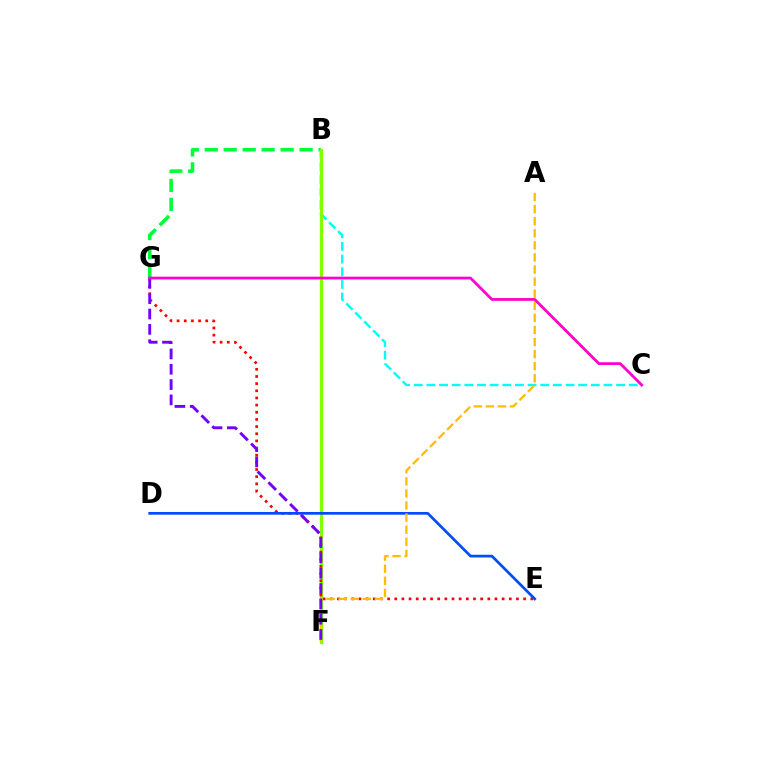{('B', 'G'): [{'color': '#00ff39', 'line_style': 'dashed', 'thickness': 2.58}], ('B', 'C'): [{'color': '#00fff6', 'line_style': 'dashed', 'thickness': 1.72}], ('B', 'F'): [{'color': '#84ff00', 'line_style': 'solid', 'thickness': 2.33}], ('E', 'G'): [{'color': '#ff0000', 'line_style': 'dotted', 'thickness': 1.94}], ('D', 'E'): [{'color': '#004bff', 'line_style': 'solid', 'thickness': 1.96}], ('A', 'F'): [{'color': '#ffbd00', 'line_style': 'dashed', 'thickness': 1.64}], ('F', 'G'): [{'color': '#7200ff', 'line_style': 'dashed', 'thickness': 2.08}], ('C', 'G'): [{'color': '#ff00cf', 'line_style': 'solid', 'thickness': 1.99}]}